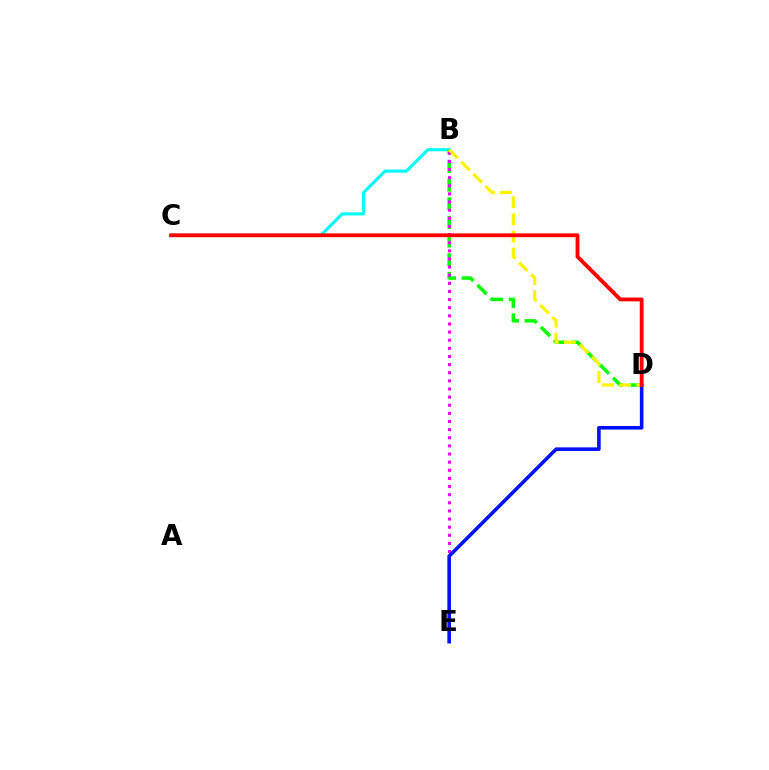{('B', 'C'): [{'color': '#00fff6', 'line_style': 'solid', 'thickness': 2.24}], ('B', 'D'): [{'color': '#08ff00', 'line_style': 'dashed', 'thickness': 2.53}, {'color': '#fcf500', 'line_style': 'dashed', 'thickness': 2.33}], ('B', 'E'): [{'color': '#ee00ff', 'line_style': 'dotted', 'thickness': 2.21}], ('D', 'E'): [{'color': '#0010ff', 'line_style': 'solid', 'thickness': 2.58}], ('C', 'D'): [{'color': '#ff0000', 'line_style': 'solid', 'thickness': 2.76}]}